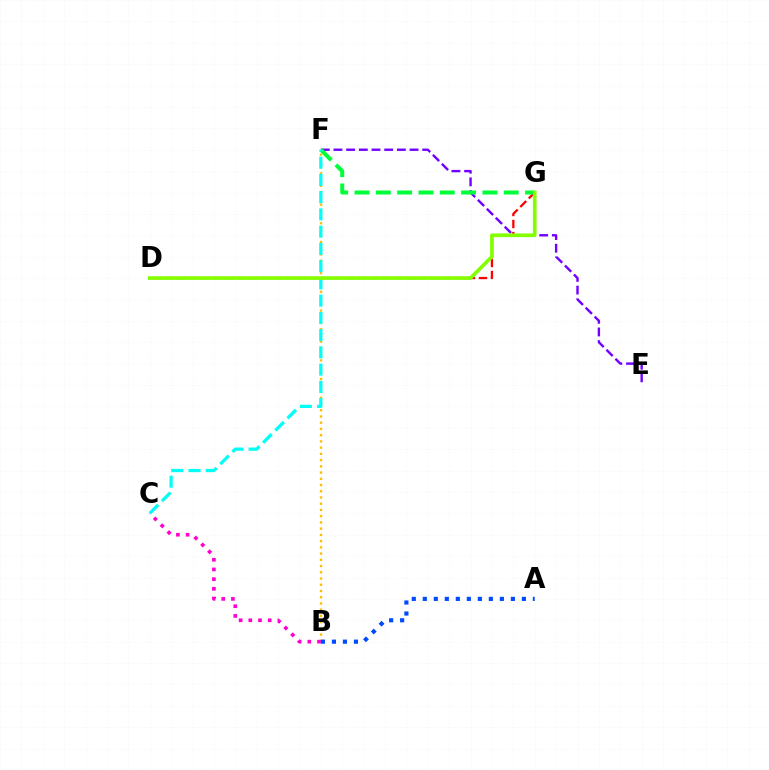{('E', 'F'): [{'color': '#7200ff', 'line_style': 'dashed', 'thickness': 1.72}], ('D', 'G'): [{'color': '#ff0000', 'line_style': 'dashed', 'thickness': 1.64}, {'color': '#84ff00', 'line_style': 'solid', 'thickness': 2.64}], ('B', 'F'): [{'color': '#ffbd00', 'line_style': 'dotted', 'thickness': 1.69}], ('F', 'G'): [{'color': '#00ff39', 'line_style': 'dashed', 'thickness': 2.9}], ('C', 'F'): [{'color': '#00fff6', 'line_style': 'dashed', 'thickness': 2.34}], ('B', 'C'): [{'color': '#ff00cf', 'line_style': 'dotted', 'thickness': 2.63}], ('A', 'B'): [{'color': '#004bff', 'line_style': 'dotted', 'thickness': 2.99}]}